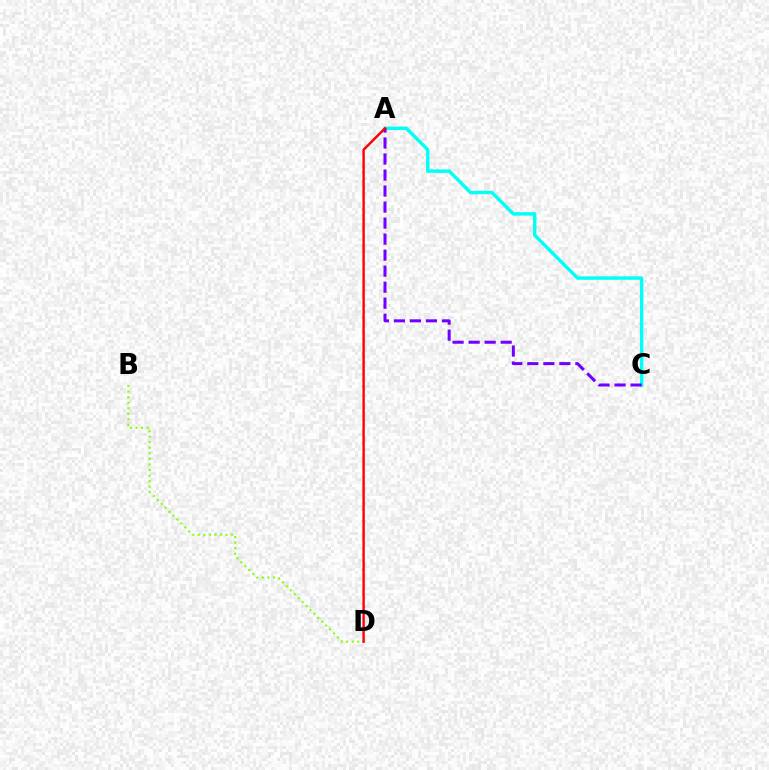{('A', 'C'): [{'color': '#00fff6', 'line_style': 'solid', 'thickness': 2.46}, {'color': '#7200ff', 'line_style': 'dashed', 'thickness': 2.18}], ('B', 'D'): [{'color': '#84ff00', 'line_style': 'dotted', 'thickness': 1.51}], ('A', 'D'): [{'color': '#ff0000', 'line_style': 'solid', 'thickness': 1.73}]}